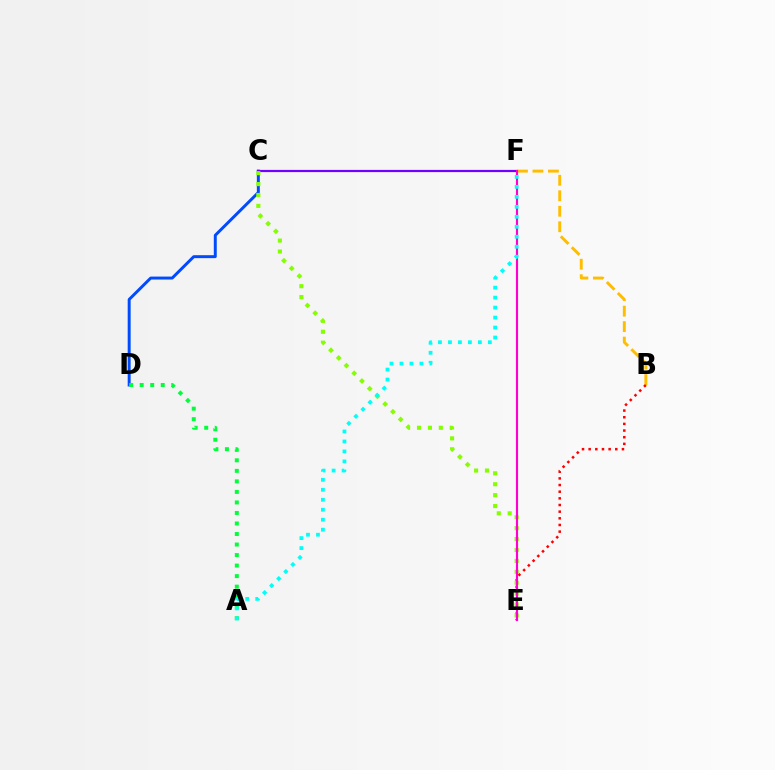{('C', 'D'): [{'color': '#004bff', 'line_style': 'solid', 'thickness': 2.13}], ('C', 'F'): [{'color': '#7200ff', 'line_style': 'solid', 'thickness': 1.59}], ('A', 'D'): [{'color': '#00ff39', 'line_style': 'dotted', 'thickness': 2.86}], ('B', 'F'): [{'color': '#ffbd00', 'line_style': 'dashed', 'thickness': 2.1}], ('B', 'E'): [{'color': '#ff0000', 'line_style': 'dotted', 'thickness': 1.81}], ('C', 'E'): [{'color': '#84ff00', 'line_style': 'dotted', 'thickness': 2.96}], ('E', 'F'): [{'color': '#ff00cf', 'line_style': 'solid', 'thickness': 1.54}], ('A', 'F'): [{'color': '#00fff6', 'line_style': 'dotted', 'thickness': 2.71}]}